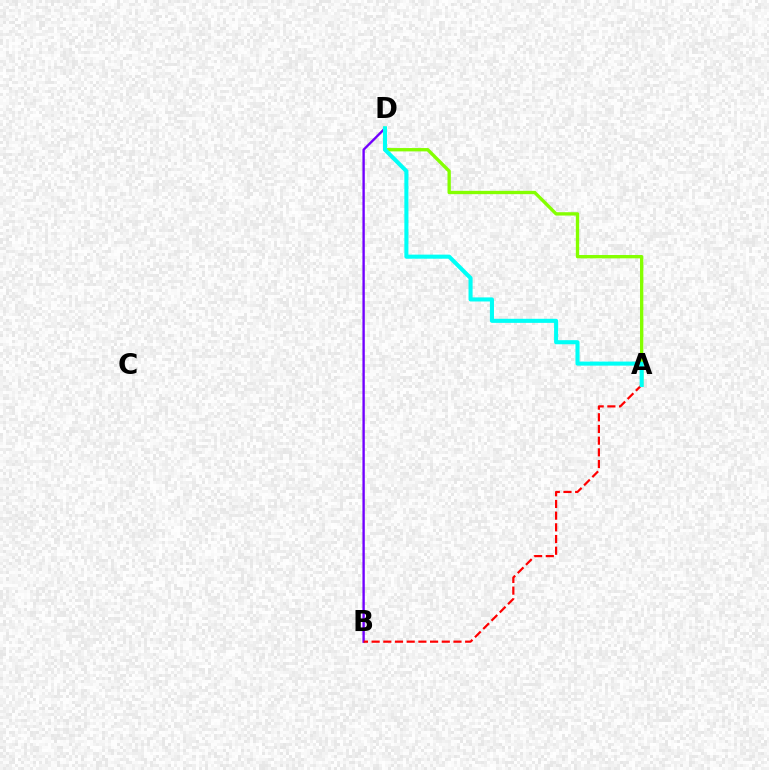{('B', 'D'): [{'color': '#7200ff', 'line_style': 'solid', 'thickness': 1.71}], ('A', 'B'): [{'color': '#ff0000', 'line_style': 'dashed', 'thickness': 1.59}], ('A', 'D'): [{'color': '#84ff00', 'line_style': 'solid', 'thickness': 2.4}, {'color': '#00fff6', 'line_style': 'solid', 'thickness': 2.93}]}